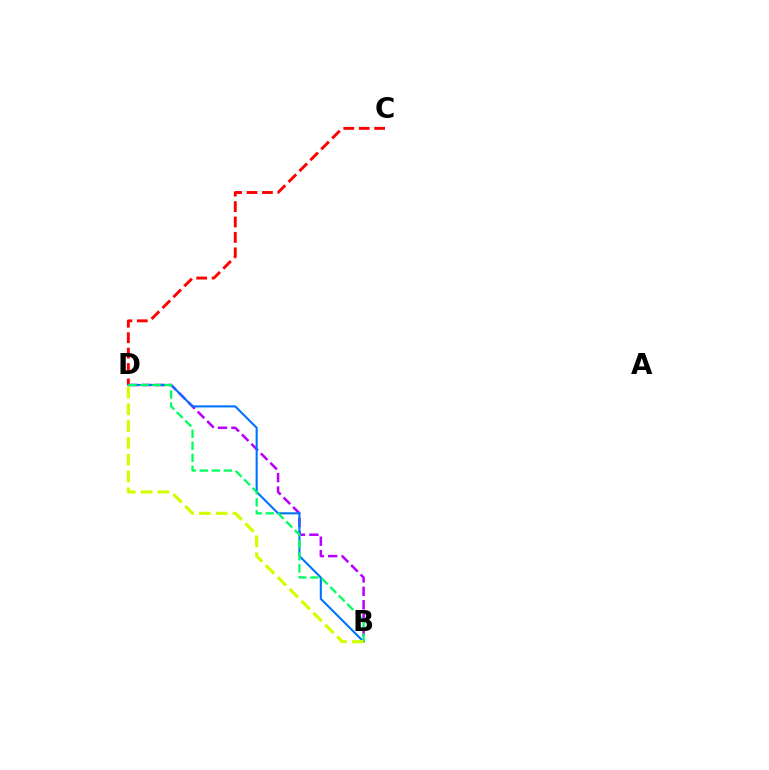{('C', 'D'): [{'color': '#ff0000', 'line_style': 'dashed', 'thickness': 2.09}], ('B', 'D'): [{'color': '#b900ff', 'line_style': 'dashed', 'thickness': 1.82}, {'color': '#0074ff', 'line_style': 'solid', 'thickness': 1.51}, {'color': '#00ff5c', 'line_style': 'dashed', 'thickness': 1.63}, {'color': '#d1ff00', 'line_style': 'dashed', 'thickness': 2.28}]}